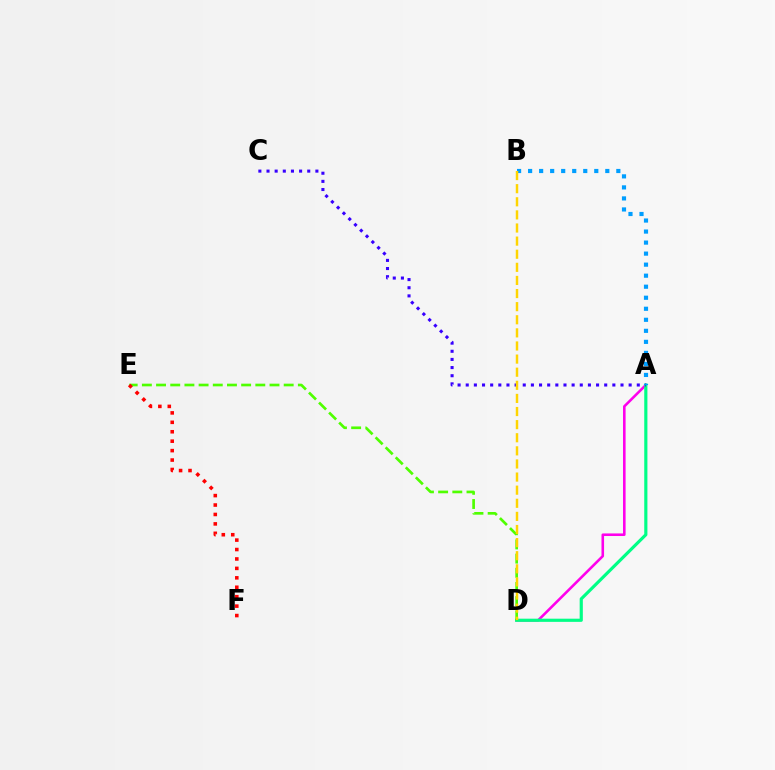{('A', 'D'): [{'color': '#ff00ed', 'line_style': 'solid', 'thickness': 1.86}, {'color': '#00ff86', 'line_style': 'solid', 'thickness': 2.28}], ('A', 'C'): [{'color': '#3700ff', 'line_style': 'dotted', 'thickness': 2.21}], ('D', 'E'): [{'color': '#4fff00', 'line_style': 'dashed', 'thickness': 1.93}], ('A', 'B'): [{'color': '#009eff', 'line_style': 'dotted', 'thickness': 3.0}], ('B', 'D'): [{'color': '#ffd500', 'line_style': 'dashed', 'thickness': 1.78}], ('E', 'F'): [{'color': '#ff0000', 'line_style': 'dotted', 'thickness': 2.56}]}